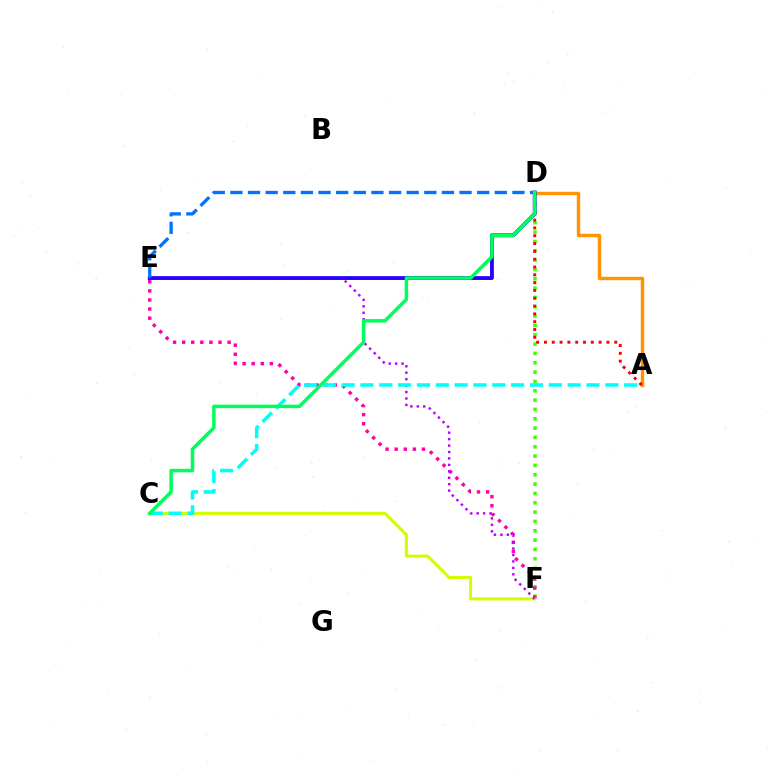{('D', 'F'): [{'color': '#3dff00', 'line_style': 'dotted', 'thickness': 2.54}], ('A', 'D'): [{'color': '#ff9400', 'line_style': 'solid', 'thickness': 2.45}, {'color': '#ff0000', 'line_style': 'dotted', 'thickness': 2.12}], ('E', 'F'): [{'color': '#ff00ac', 'line_style': 'dotted', 'thickness': 2.47}, {'color': '#b900ff', 'line_style': 'dotted', 'thickness': 1.75}], ('C', 'F'): [{'color': '#d1ff00', 'line_style': 'solid', 'thickness': 2.21}], ('D', 'E'): [{'color': '#2500ff', 'line_style': 'solid', 'thickness': 2.76}, {'color': '#0074ff', 'line_style': 'dashed', 'thickness': 2.39}], ('A', 'C'): [{'color': '#00fff6', 'line_style': 'dashed', 'thickness': 2.56}], ('C', 'D'): [{'color': '#00ff5c', 'line_style': 'solid', 'thickness': 2.52}]}